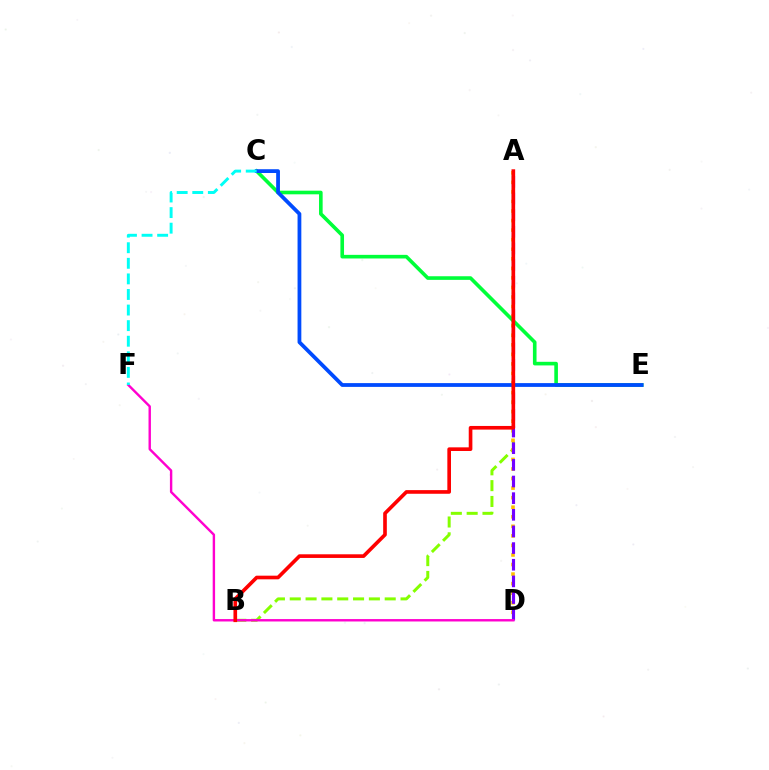{('A', 'B'): [{'color': '#84ff00', 'line_style': 'dashed', 'thickness': 2.15}, {'color': '#ff0000', 'line_style': 'solid', 'thickness': 2.63}], ('A', 'D'): [{'color': '#ffbd00', 'line_style': 'dotted', 'thickness': 2.6}, {'color': '#7200ff', 'line_style': 'dashed', 'thickness': 2.26}], ('D', 'F'): [{'color': '#ff00cf', 'line_style': 'solid', 'thickness': 1.73}], ('C', 'E'): [{'color': '#00ff39', 'line_style': 'solid', 'thickness': 2.61}, {'color': '#004bff', 'line_style': 'solid', 'thickness': 2.72}], ('C', 'F'): [{'color': '#00fff6', 'line_style': 'dashed', 'thickness': 2.12}]}